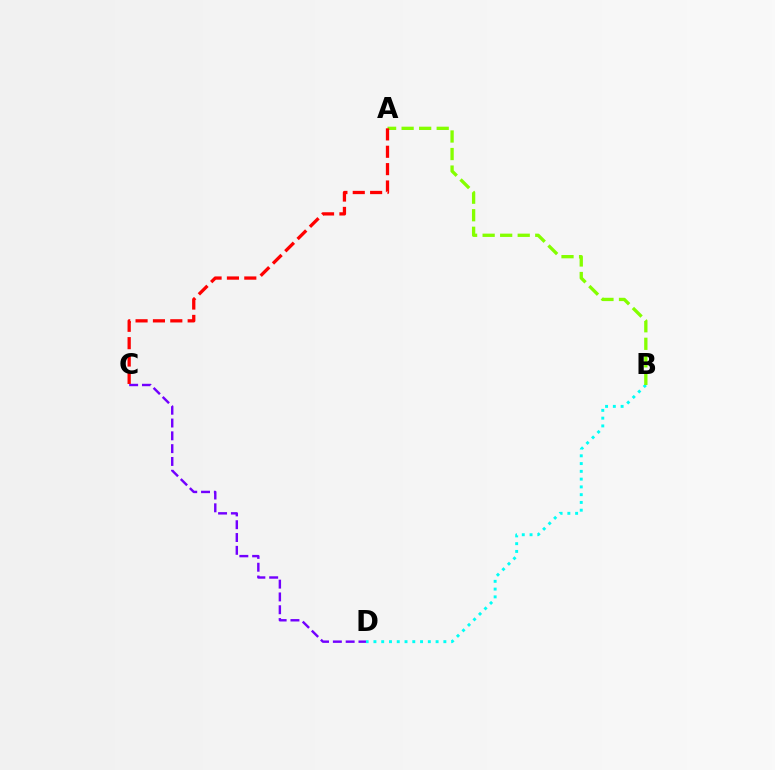{('B', 'D'): [{'color': '#00fff6', 'line_style': 'dotted', 'thickness': 2.11}], ('A', 'B'): [{'color': '#84ff00', 'line_style': 'dashed', 'thickness': 2.38}], ('C', 'D'): [{'color': '#7200ff', 'line_style': 'dashed', 'thickness': 1.74}], ('A', 'C'): [{'color': '#ff0000', 'line_style': 'dashed', 'thickness': 2.36}]}